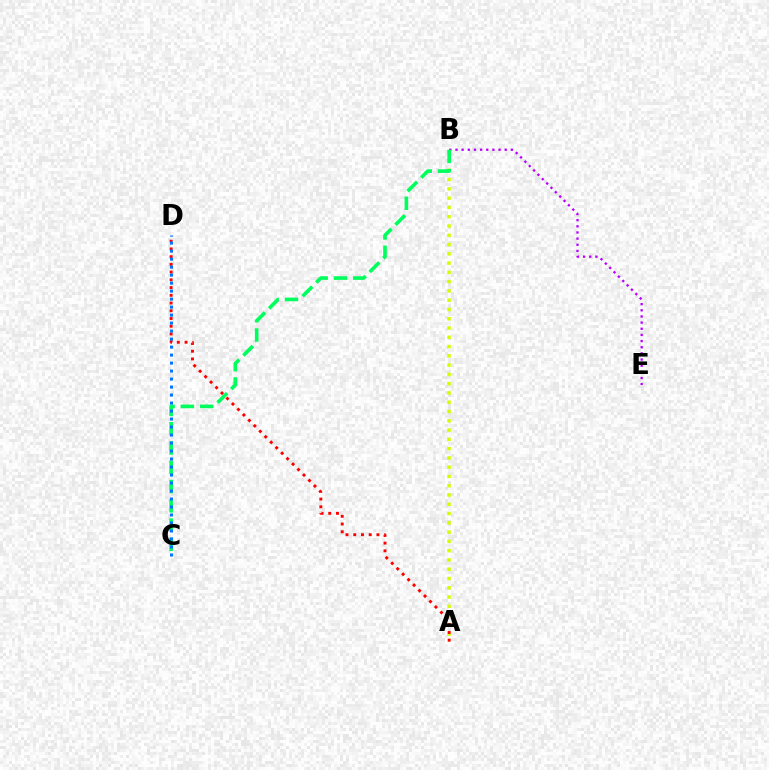{('A', 'B'): [{'color': '#d1ff00', 'line_style': 'dotted', 'thickness': 2.52}], ('B', 'E'): [{'color': '#b900ff', 'line_style': 'dotted', 'thickness': 1.67}], ('B', 'C'): [{'color': '#00ff5c', 'line_style': 'dashed', 'thickness': 2.62}], ('A', 'D'): [{'color': '#ff0000', 'line_style': 'dotted', 'thickness': 2.1}], ('C', 'D'): [{'color': '#0074ff', 'line_style': 'dotted', 'thickness': 2.17}]}